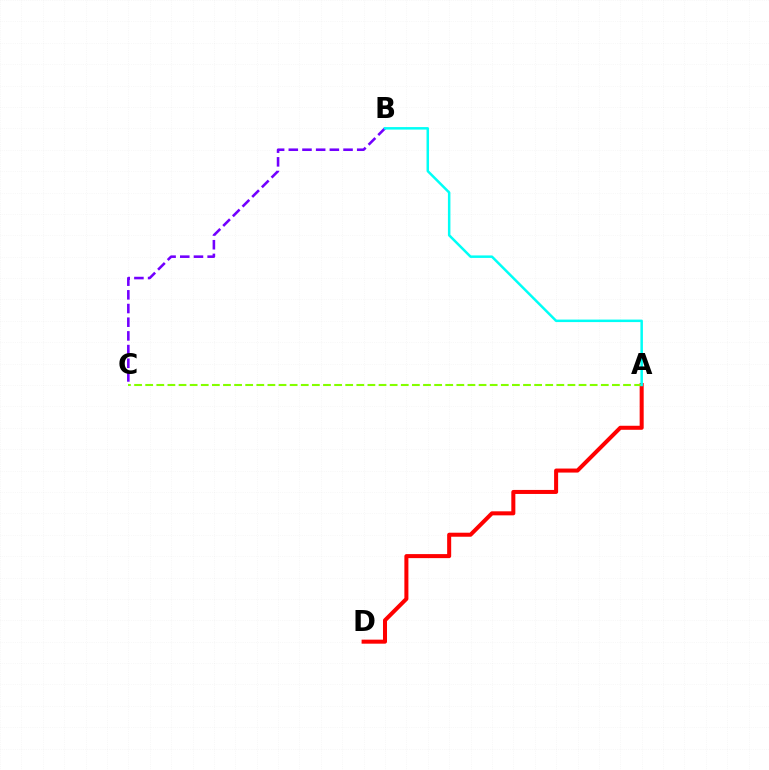{('A', 'D'): [{'color': '#ff0000', 'line_style': 'solid', 'thickness': 2.9}], ('B', 'C'): [{'color': '#7200ff', 'line_style': 'dashed', 'thickness': 1.86}], ('A', 'C'): [{'color': '#84ff00', 'line_style': 'dashed', 'thickness': 1.51}], ('A', 'B'): [{'color': '#00fff6', 'line_style': 'solid', 'thickness': 1.8}]}